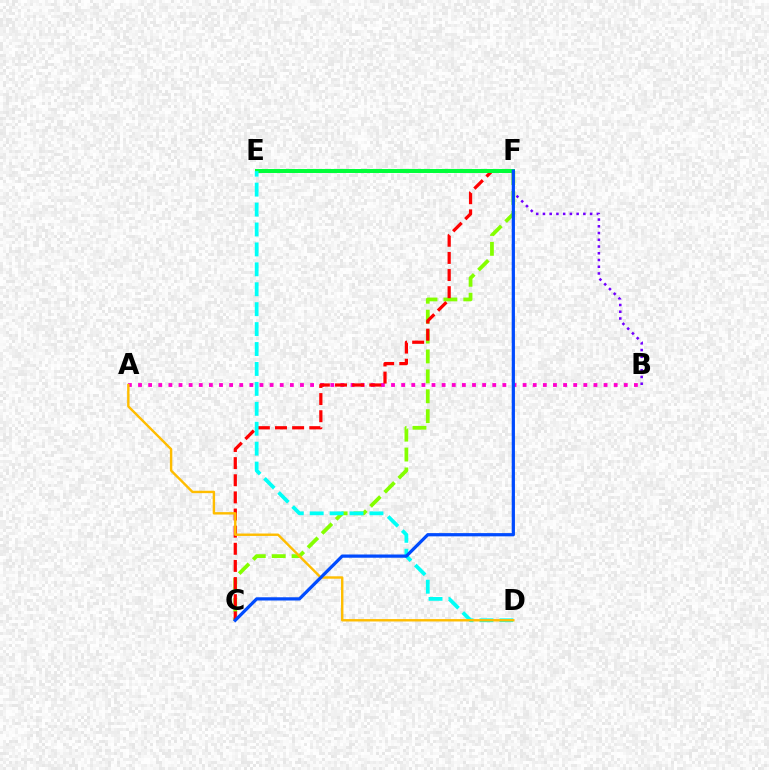{('B', 'F'): [{'color': '#7200ff', 'line_style': 'dotted', 'thickness': 1.83}], ('C', 'F'): [{'color': '#84ff00', 'line_style': 'dashed', 'thickness': 2.7}, {'color': '#ff0000', 'line_style': 'dashed', 'thickness': 2.33}, {'color': '#004bff', 'line_style': 'solid', 'thickness': 2.33}], ('A', 'B'): [{'color': '#ff00cf', 'line_style': 'dotted', 'thickness': 2.75}], ('E', 'F'): [{'color': '#00ff39', 'line_style': 'solid', 'thickness': 2.86}], ('D', 'E'): [{'color': '#00fff6', 'line_style': 'dashed', 'thickness': 2.71}], ('A', 'D'): [{'color': '#ffbd00', 'line_style': 'solid', 'thickness': 1.73}]}